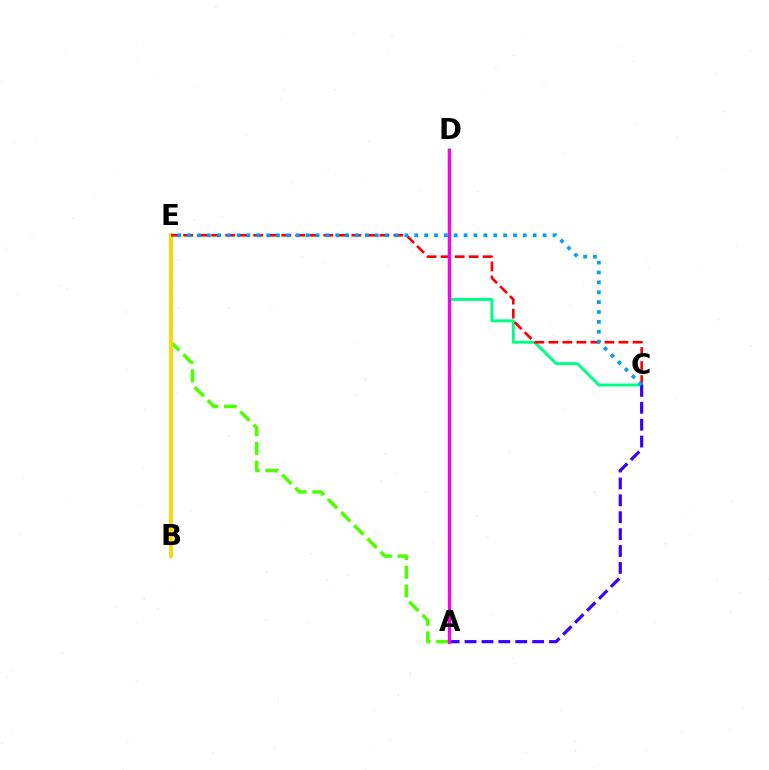{('C', 'D'): [{'color': '#00ff86', 'line_style': 'solid', 'thickness': 2.11}], ('A', 'E'): [{'color': '#4fff00', 'line_style': 'dashed', 'thickness': 2.53}], ('B', 'E'): [{'color': '#ffd500', 'line_style': 'solid', 'thickness': 2.74}], ('A', 'C'): [{'color': '#3700ff', 'line_style': 'dashed', 'thickness': 2.3}], ('C', 'E'): [{'color': '#ff0000', 'line_style': 'dashed', 'thickness': 1.9}, {'color': '#009eff', 'line_style': 'dotted', 'thickness': 2.68}], ('A', 'D'): [{'color': '#ff00ed', 'line_style': 'solid', 'thickness': 2.34}]}